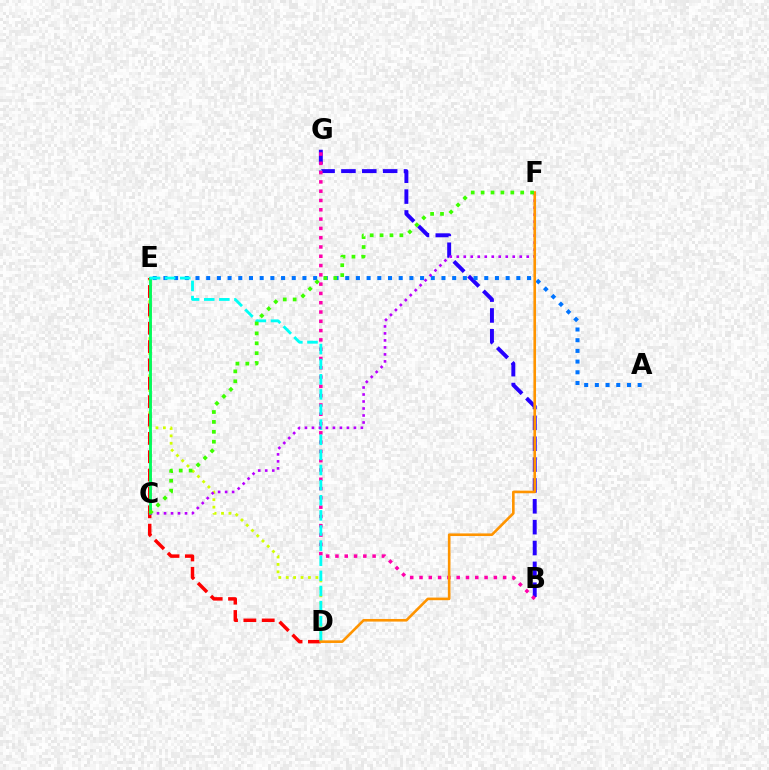{('D', 'E'): [{'color': '#d1ff00', 'line_style': 'dotted', 'thickness': 2.01}, {'color': '#ff0000', 'line_style': 'dashed', 'thickness': 2.49}, {'color': '#00fff6', 'line_style': 'dashed', 'thickness': 2.05}], ('B', 'G'): [{'color': '#2500ff', 'line_style': 'dashed', 'thickness': 2.83}, {'color': '#ff00ac', 'line_style': 'dotted', 'thickness': 2.52}], ('C', 'E'): [{'color': '#00ff5c', 'line_style': 'solid', 'thickness': 2.05}], ('A', 'E'): [{'color': '#0074ff', 'line_style': 'dotted', 'thickness': 2.91}], ('C', 'F'): [{'color': '#b900ff', 'line_style': 'dotted', 'thickness': 1.9}, {'color': '#3dff00', 'line_style': 'dotted', 'thickness': 2.69}], ('D', 'F'): [{'color': '#ff9400', 'line_style': 'solid', 'thickness': 1.88}]}